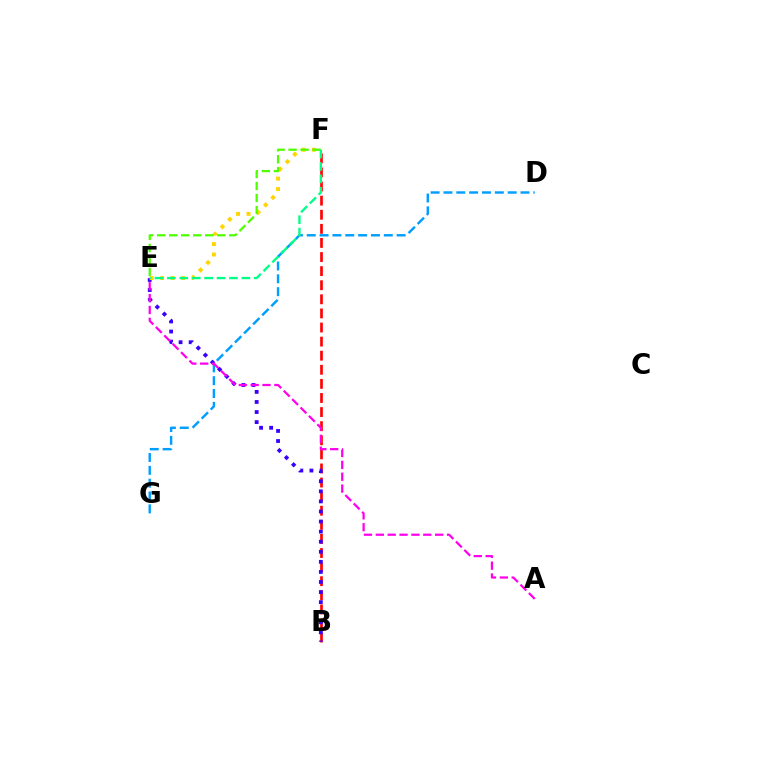{('D', 'G'): [{'color': '#009eff', 'line_style': 'dashed', 'thickness': 1.74}], ('B', 'F'): [{'color': '#ff0000', 'line_style': 'dashed', 'thickness': 1.91}], ('B', 'E'): [{'color': '#3700ff', 'line_style': 'dotted', 'thickness': 2.74}], ('A', 'E'): [{'color': '#ff00ed', 'line_style': 'dashed', 'thickness': 1.61}], ('E', 'F'): [{'color': '#ffd500', 'line_style': 'dotted', 'thickness': 2.84}, {'color': '#4fff00', 'line_style': 'dashed', 'thickness': 1.63}, {'color': '#00ff86', 'line_style': 'dashed', 'thickness': 1.69}]}